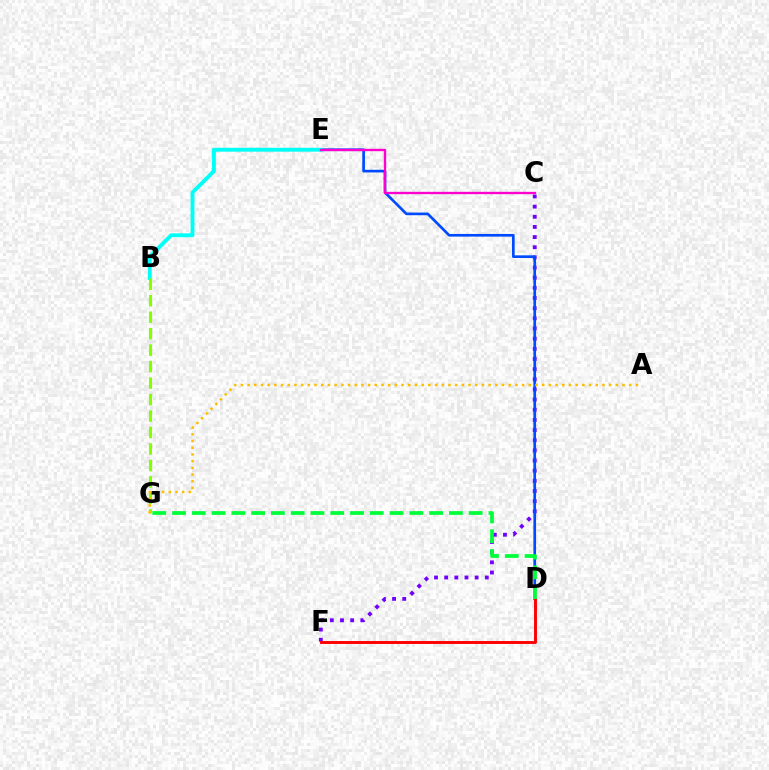{('C', 'F'): [{'color': '#7200ff', 'line_style': 'dotted', 'thickness': 2.76}], ('D', 'E'): [{'color': '#004bff', 'line_style': 'solid', 'thickness': 1.93}], ('D', 'F'): [{'color': '#ff0000', 'line_style': 'solid', 'thickness': 2.1}], ('B', 'E'): [{'color': '#00fff6', 'line_style': 'solid', 'thickness': 2.8}], ('D', 'G'): [{'color': '#00ff39', 'line_style': 'dashed', 'thickness': 2.69}], ('C', 'E'): [{'color': '#ff00cf', 'line_style': 'solid', 'thickness': 1.7}], ('B', 'G'): [{'color': '#84ff00', 'line_style': 'dashed', 'thickness': 2.24}], ('A', 'G'): [{'color': '#ffbd00', 'line_style': 'dotted', 'thickness': 1.82}]}